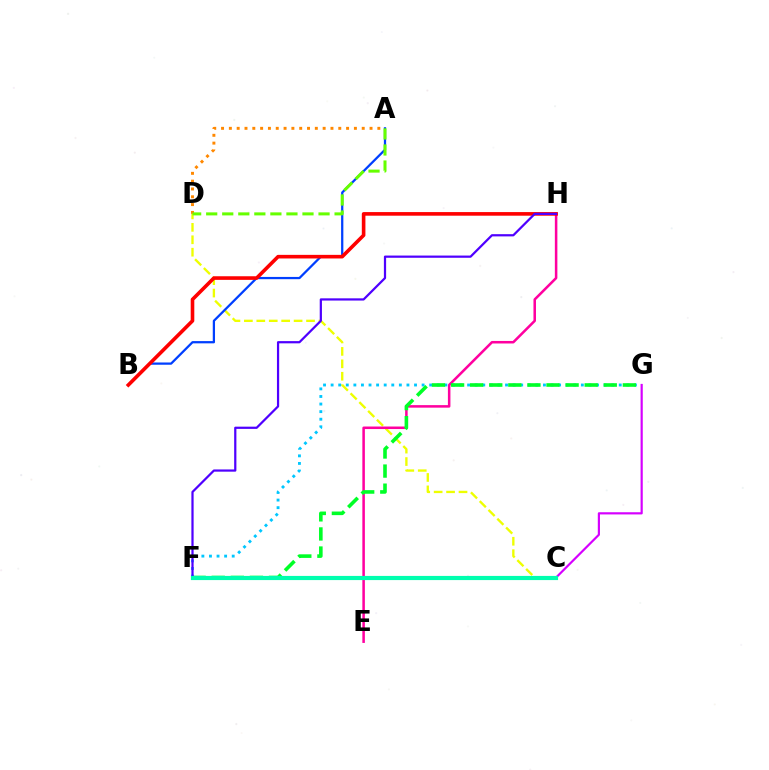{('C', 'D'): [{'color': '#eeff00', 'line_style': 'dashed', 'thickness': 1.69}], ('A', 'B'): [{'color': '#003fff', 'line_style': 'solid', 'thickness': 1.62}], ('E', 'H'): [{'color': '#ff00a0', 'line_style': 'solid', 'thickness': 1.82}], ('B', 'H'): [{'color': '#ff0000', 'line_style': 'solid', 'thickness': 2.6}], ('F', 'G'): [{'color': '#00c7ff', 'line_style': 'dotted', 'thickness': 2.06}, {'color': '#00ff27', 'line_style': 'dashed', 'thickness': 2.59}], ('F', 'H'): [{'color': '#4f00ff', 'line_style': 'solid', 'thickness': 1.6}], ('A', 'D'): [{'color': '#ff8800', 'line_style': 'dotted', 'thickness': 2.12}, {'color': '#66ff00', 'line_style': 'dashed', 'thickness': 2.18}], ('C', 'G'): [{'color': '#d600ff', 'line_style': 'solid', 'thickness': 1.57}], ('C', 'F'): [{'color': '#00ffaf', 'line_style': 'solid', 'thickness': 3.0}]}